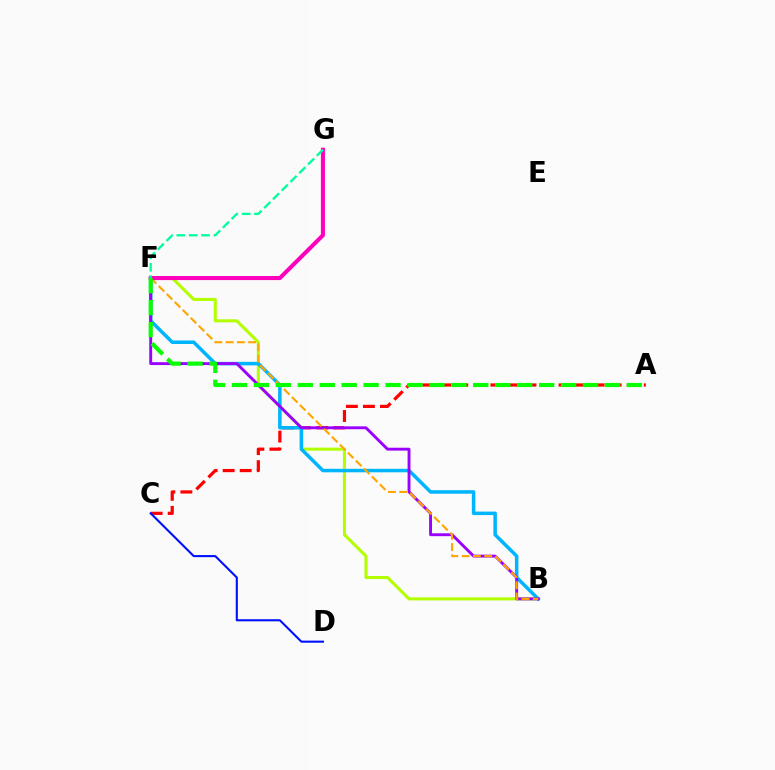{('A', 'C'): [{'color': '#ff0000', 'line_style': 'dashed', 'thickness': 2.31}], ('B', 'F'): [{'color': '#b3ff00', 'line_style': 'solid', 'thickness': 2.2}, {'color': '#00b5ff', 'line_style': 'solid', 'thickness': 2.53}, {'color': '#9b00ff', 'line_style': 'solid', 'thickness': 2.08}, {'color': '#ffa500', 'line_style': 'dashed', 'thickness': 1.53}], ('C', 'D'): [{'color': '#0010ff', 'line_style': 'solid', 'thickness': 1.51}], ('F', 'G'): [{'color': '#ff00bd', 'line_style': 'solid', 'thickness': 2.92}, {'color': '#00ff9d', 'line_style': 'dashed', 'thickness': 1.68}], ('A', 'F'): [{'color': '#08ff00', 'line_style': 'dashed', 'thickness': 2.98}]}